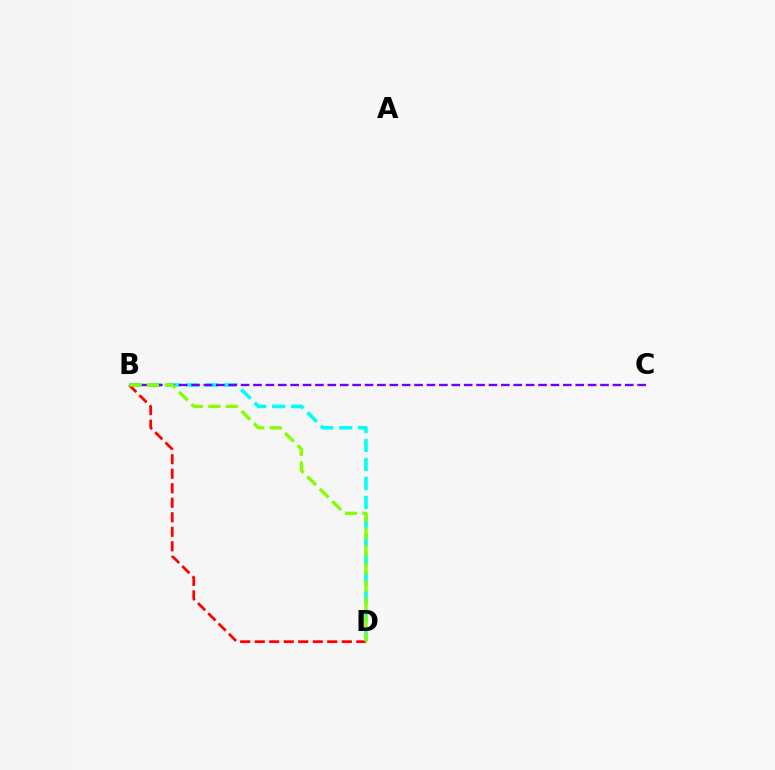{('B', 'D'): [{'color': '#00fff6', 'line_style': 'dashed', 'thickness': 2.58}, {'color': '#ff0000', 'line_style': 'dashed', 'thickness': 1.97}, {'color': '#84ff00', 'line_style': 'dashed', 'thickness': 2.39}], ('B', 'C'): [{'color': '#7200ff', 'line_style': 'dashed', 'thickness': 1.68}]}